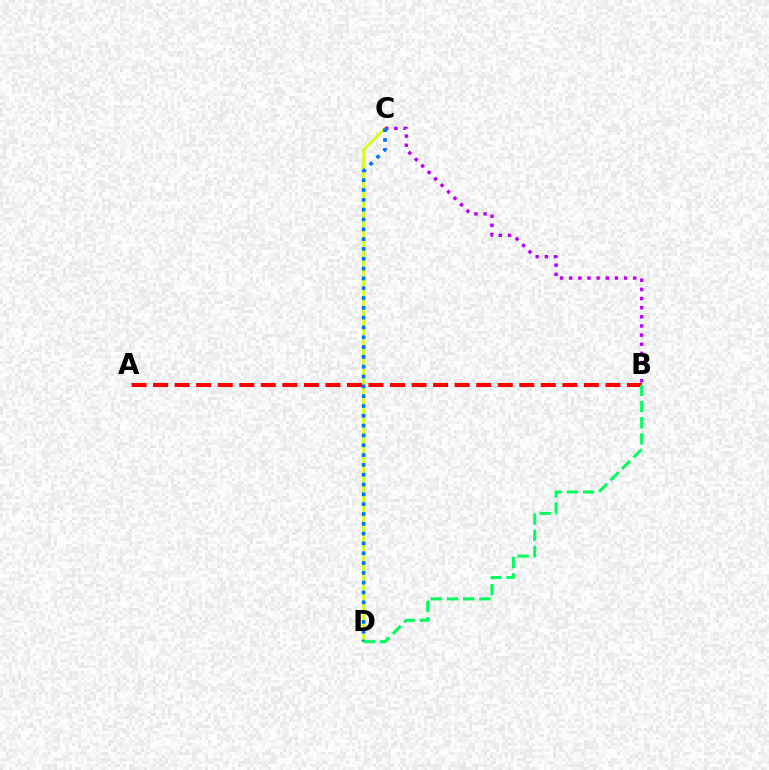{('C', 'D'): [{'color': '#d1ff00', 'line_style': 'solid', 'thickness': 1.81}, {'color': '#0074ff', 'line_style': 'dotted', 'thickness': 2.67}], ('B', 'C'): [{'color': '#b900ff', 'line_style': 'dotted', 'thickness': 2.49}], ('A', 'B'): [{'color': '#ff0000', 'line_style': 'dashed', 'thickness': 2.93}], ('B', 'D'): [{'color': '#00ff5c', 'line_style': 'dashed', 'thickness': 2.2}]}